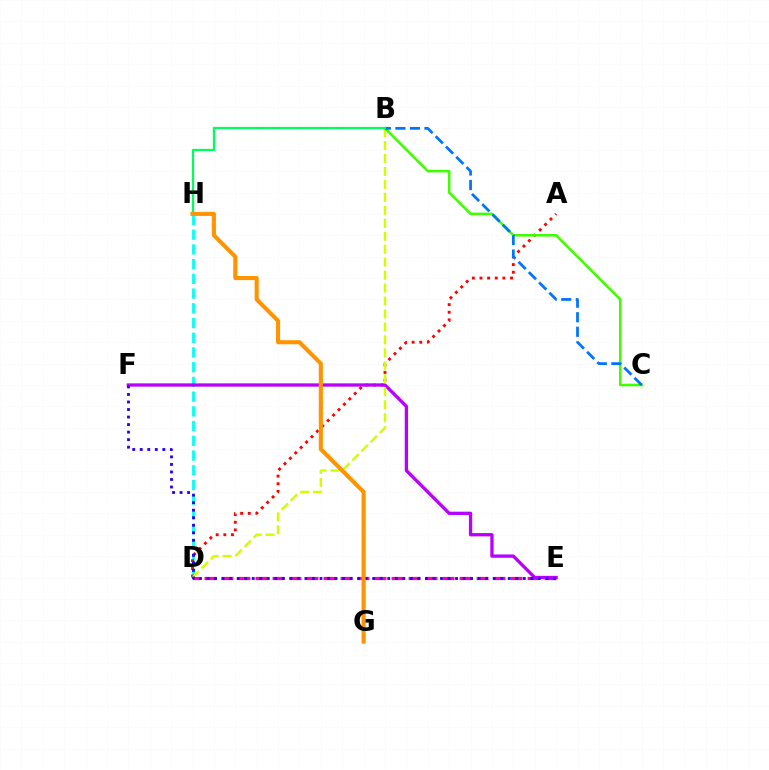{('D', 'H'): [{'color': '#00fff6', 'line_style': 'dashed', 'thickness': 2.0}], ('A', 'D'): [{'color': '#ff0000', 'line_style': 'dotted', 'thickness': 2.08}], ('D', 'E'): [{'color': '#ff00ac', 'line_style': 'dashed', 'thickness': 2.31}], ('E', 'F'): [{'color': '#b900ff', 'line_style': 'solid', 'thickness': 2.37}, {'color': '#2500ff', 'line_style': 'dotted', 'thickness': 2.05}], ('B', 'D'): [{'color': '#d1ff00', 'line_style': 'dashed', 'thickness': 1.76}], ('B', 'C'): [{'color': '#3dff00', 'line_style': 'solid', 'thickness': 1.83}, {'color': '#0074ff', 'line_style': 'dashed', 'thickness': 1.98}], ('B', 'H'): [{'color': '#00ff5c', 'line_style': 'solid', 'thickness': 1.63}], ('G', 'H'): [{'color': '#ff9400', 'line_style': 'solid', 'thickness': 2.94}]}